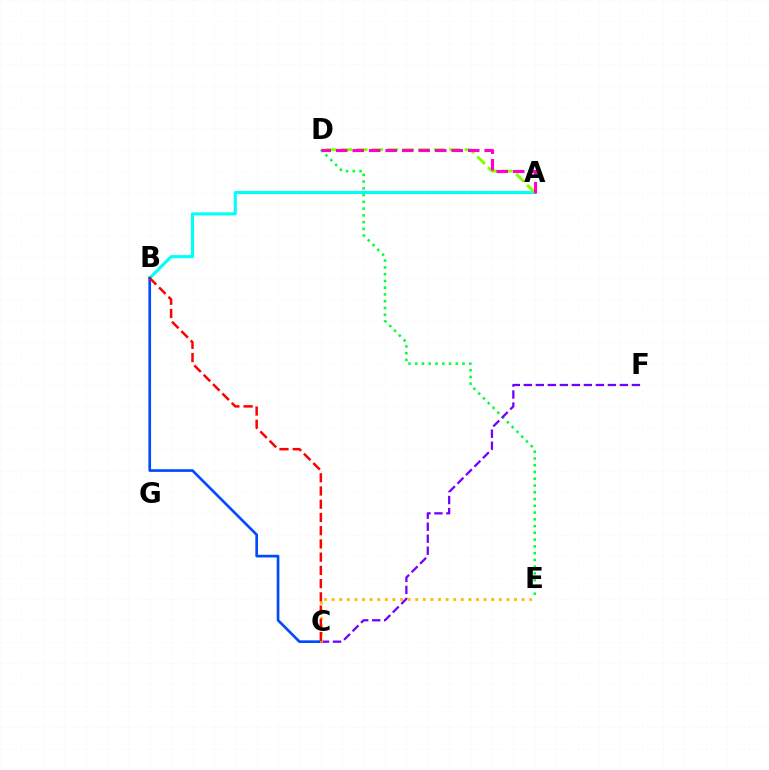{('A', 'B'): [{'color': '#00fff6', 'line_style': 'solid', 'thickness': 2.21}], ('A', 'D'): [{'color': '#84ff00', 'line_style': 'dashed', 'thickness': 2.09}, {'color': '#ff00cf', 'line_style': 'dashed', 'thickness': 2.24}], ('D', 'E'): [{'color': '#00ff39', 'line_style': 'dotted', 'thickness': 1.84}], ('B', 'C'): [{'color': '#004bff', 'line_style': 'solid', 'thickness': 1.92}, {'color': '#ff0000', 'line_style': 'dashed', 'thickness': 1.8}], ('C', 'F'): [{'color': '#7200ff', 'line_style': 'dashed', 'thickness': 1.63}], ('C', 'E'): [{'color': '#ffbd00', 'line_style': 'dotted', 'thickness': 2.06}]}